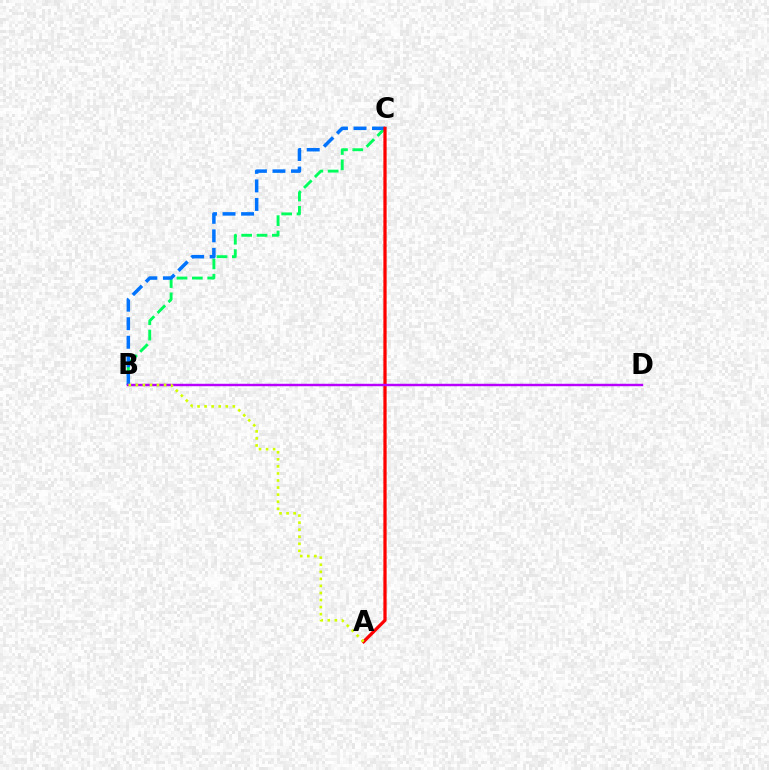{('B', 'C'): [{'color': '#00ff5c', 'line_style': 'dashed', 'thickness': 2.09}, {'color': '#0074ff', 'line_style': 'dashed', 'thickness': 2.52}], ('A', 'C'): [{'color': '#ff0000', 'line_style': 'solid', 'thickness': 2.34}], ('B', 'D'): [{'color': '#b900ff', 'line_style': 'solid', 'thickness': 1.76}], ('A', 'B'): [{'color': '#d1ff00', 'line_style': 'dotted', 'thickness': 1.92}]}